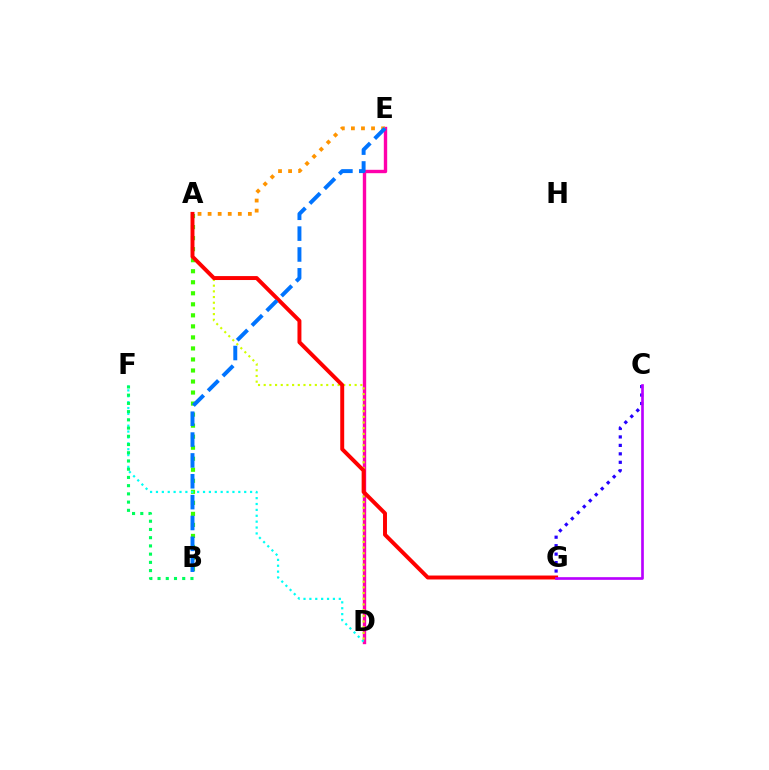{('D', 'E'): [{'color': '#ff00ac', 'line_style': 'solid', 'thickness': 2.43}], ('A', 'B'): [{'color': '#3dff00', 'line_style': 'dotted', 'thickness': 3.0}], ('A', 'D'): [{'color': '#d1ff00', 'line_style': 'dotted', 'thickness': 1.54}], ('C', 'G'): [{'color': '#2500ff', 'line_style': 'dotted', 'thickness': 2.3}, {'color': '#b900ff', 'line_style': 'solid', 'thickness': 1.92}], ('A', 'E'): [{'color': '#ff9400', 'line_style': 'dotted', 'thickness': 2.74}], ('A', 'G'): [{'color': '#ff0000', 'line_style': 'solid', 'thickness': 2.84}], ('D', 'F'): [{'color': '#00fff6', 'line_style': 'dotted', 'thickness': 1.6}], ('B', 'F'): [{'color': '#00ff5c', 'line_style': 'dotted', 'thickness': 2.23}], ('B', 'E'): [{'color': '#0074ff', 'line_style': 'dashed', 'thickness': 2.83}]}